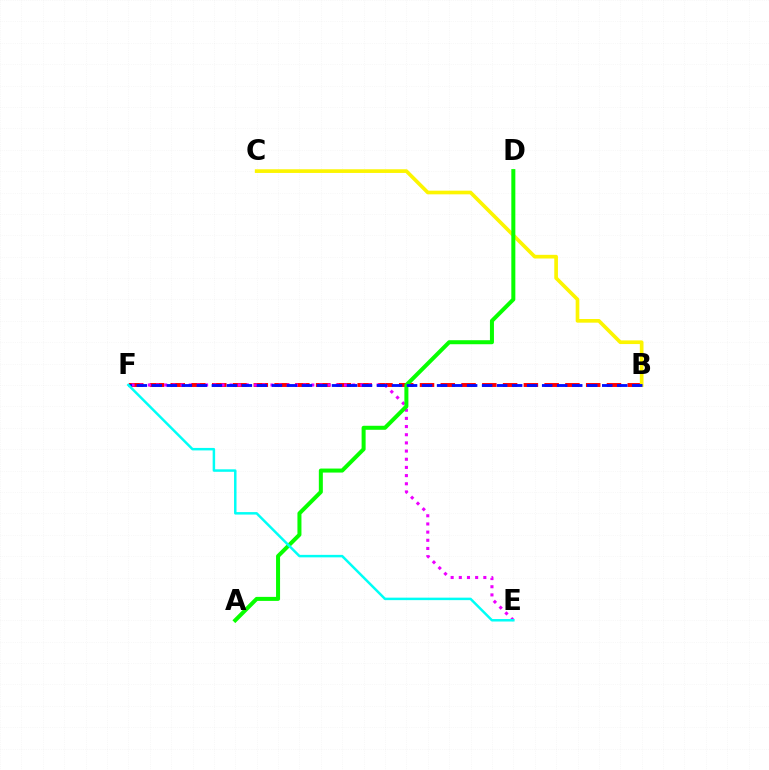{('B', 'F'): [{'color': '#ff0000', 'line_style': 'dashed', 'thickness': 2.82}, {'color': '#0010ff', 'line_style': 'dashed', 'thickness': 2.04}], ('E', 'F'): [{'color': '#ee00ff', 'line_style': 'dotted', 'thickness': 2.22}, {'color': '#00fff6', 'line_style': 'solid', 'thickness': 1.79}], ('B', 'C'): [{'color': '#fcf500', 'line_style': 'solid', 'thickness': 2.64}], ('A', 'D'): [{'color': '#08ff00', 'line_style': 'solid', 'thickness': 2.89}]}